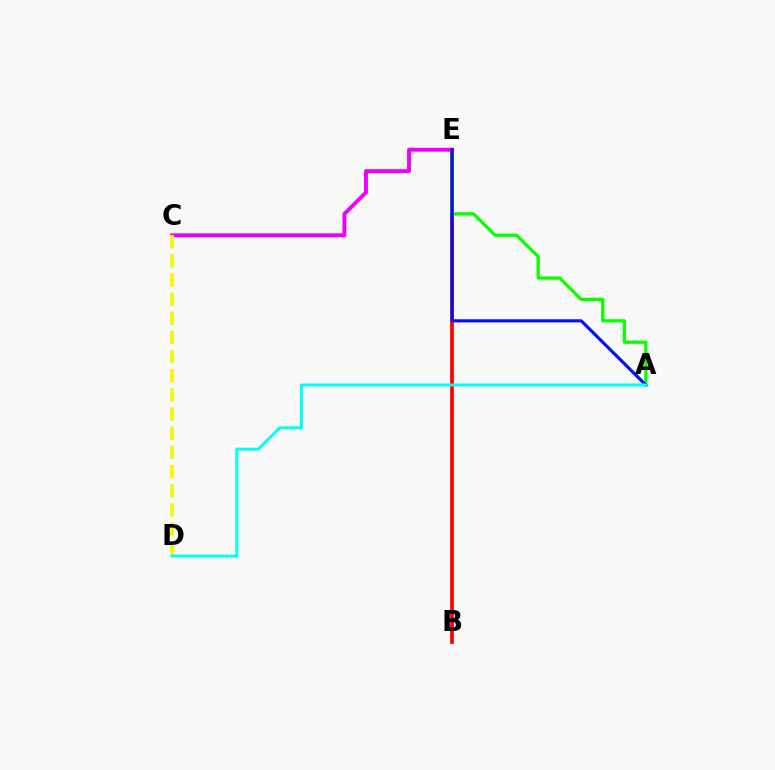{('B', 'E'): [{'color': '#ff0000', 'line_style': 'solid', 'thickness': 2.7}], ('A', 'E'): [{'color': '#08ff00', 'line_style': 'solid', 'thickness': 2.34}, {'color': '#0010ff', 'line_style': 'solid', 'thickness': 2.26}], ('C', 'E'): [{'color': '#ee00ff', 'line_style': 'solid', 'thickness': 2.81}], ('C', 'D'): [{'color': '#fcf500', 'line_style': 'dashed', 'thickness': 2.6}], ('A', 'D'): [{'color': '#00fff6', 'line_style': 'solid', 'thickness': 2.18}]}